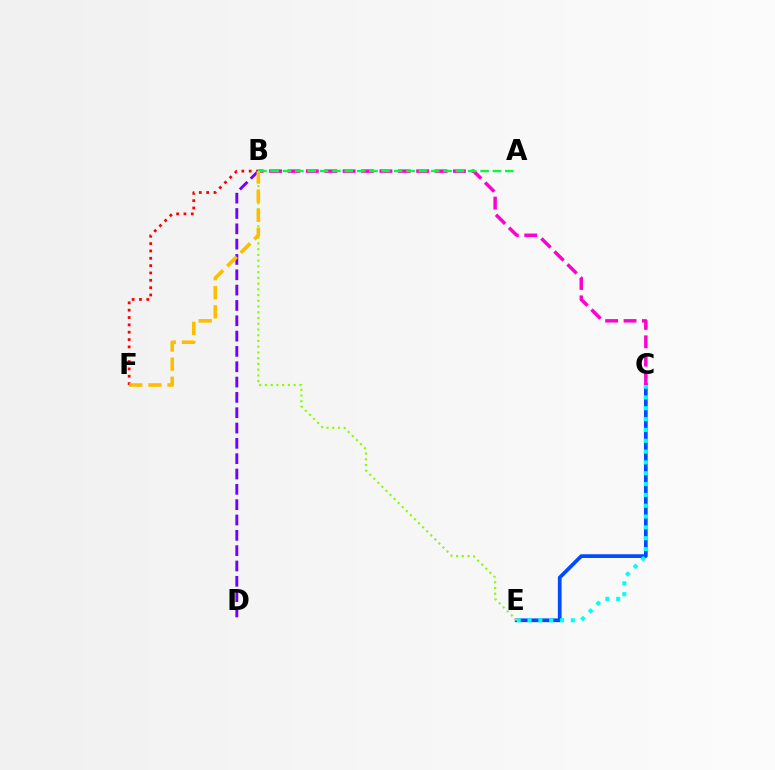{('C', 'E'): [{'color': '#004bff', 'line_style': 'solid', 'thickness': 2.68}, {'color': '#00fff6', 'line_style': 'dotted', 'thickness': 2.94}], ('B', 'C'): [{'color': '#ff00cf', 'line_style': 'dashed', 'thickness': 2.5}], ('B', 'F'): [{'color': '#ff0000', 'line_style': 'dotted', 'thickness': 2.0}, {'color': '#ffbd00', 'line_style': 'dashed', 'thickness': 2.59}], ('B', 'D'): [{'color': '#7200ff', 'line_style': 'dashed', 'thickness': 2.08}], ('B', 'E'): [{'color': '#84ff00', 'line_style': 'dotted', 'thickness': 1.56}], ('A', 'B'): [{'color': '#00ff39', 'line_style': 'dashed', 'thickness': 1.68}]}